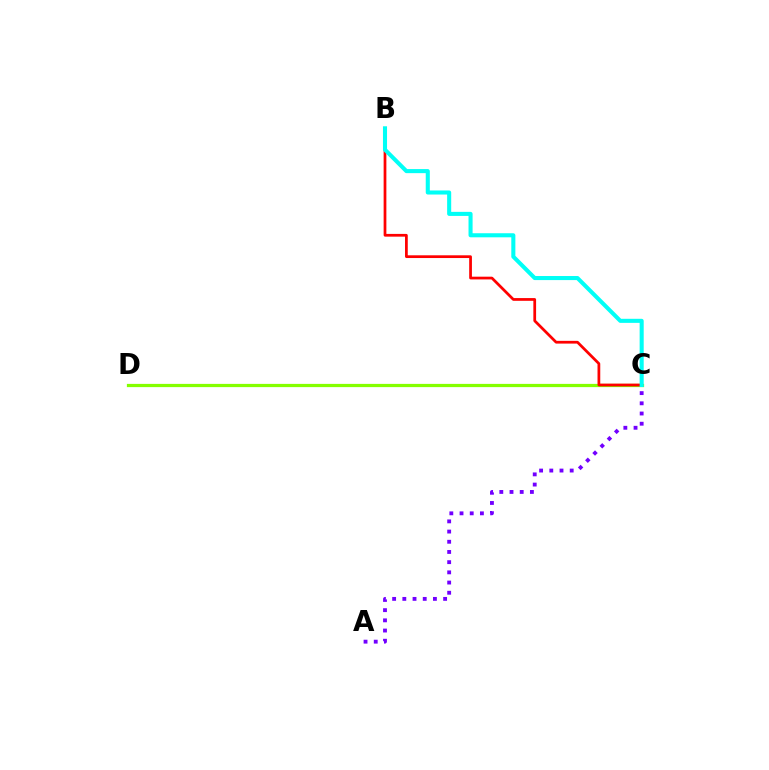{('C', 'D'): [{'color': '#84ff00', 'line_style': 'solid', 'thickness': 2.33}], ('A', 'C'): [{'color': '#7200ff', 'line_style': 'dotted', 'thickness': 2.77}], ('B', 'C'): [{'color': '#ff0000', 'line_style': 'solid', 'thickness': 1.98}, {'color': '#00fff6', 'line_style': 'solid', 'thickness': 2.93}]}